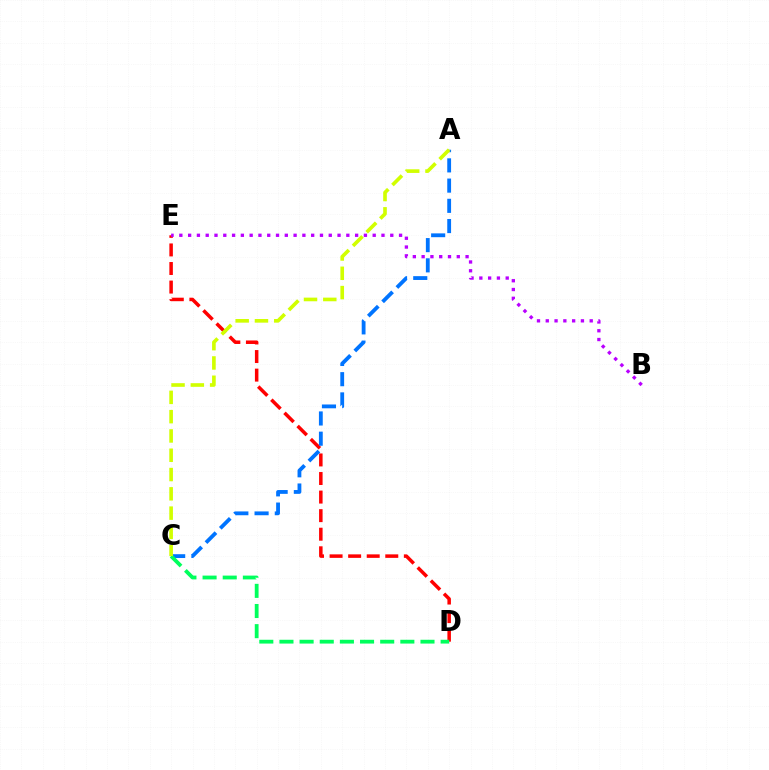{('D', 'E'): [{'color': '#ff0000', 'line_style': 'dashed', 'thickness': 2.52}], ('B', 'E'): [{'color': '#b900ff', 'line_style': 'dotted', 'thickness': 2.39}], ('A', 'C'): [{'color': '#0074ff', 'line_style': 'dashed', 'thickness': 2.75}, {'color': '#d1ff00', 'line_style': 'dashed', 'thickness': 2.62}], ('C', 'D'): [{'color': '#00ff5c', 'line_style': 'dashed', 'thickness': 2.74}]}